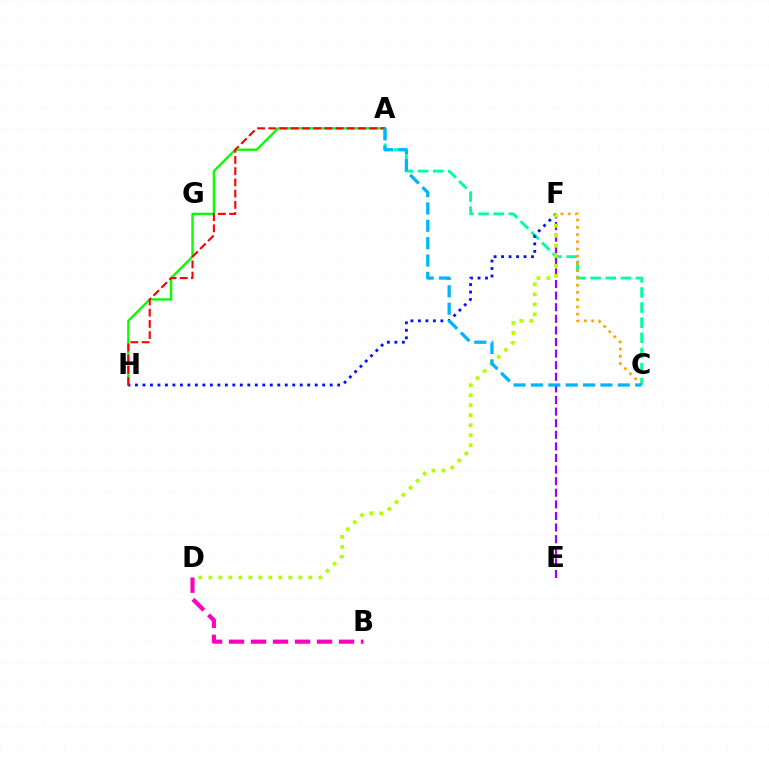{('E', 'F'): [{'color': '#9b00ff', 'line_style': 'dashed', 'thickness': 1.58}], ('B', 'D'): [{'color': '#ff00bd', 'line_style': 'dashed', 'thickness': 2.99}], ('A', 'H'): [{'color': '#08ff00', 'line_style': 'solid', 'thickness': 1.7}, {'color': '#ff0000', 'line_style': 'dashed', 'thickness': 1.52}], ('A', 'C'): [{'color': '#00ff9d', 'line_style': 'dashed', 'thickness': 2.05}, {'color': '#00b5ff', 'line_style': 'dashed', 'thickness': 2.36}], ('F', 'H'): [{'color': '#0010ff', 'line_style': 'dotted', 'thickness': 2.03}], ('C', 'F'): [{'color': '#ffa500', 'line_style': 'dotted', 'thickness': 1.97}], ('D', 'F'): [{'color': '#b3ff00', 'line_style': 'dotted', 'thickness': 2.72}]}